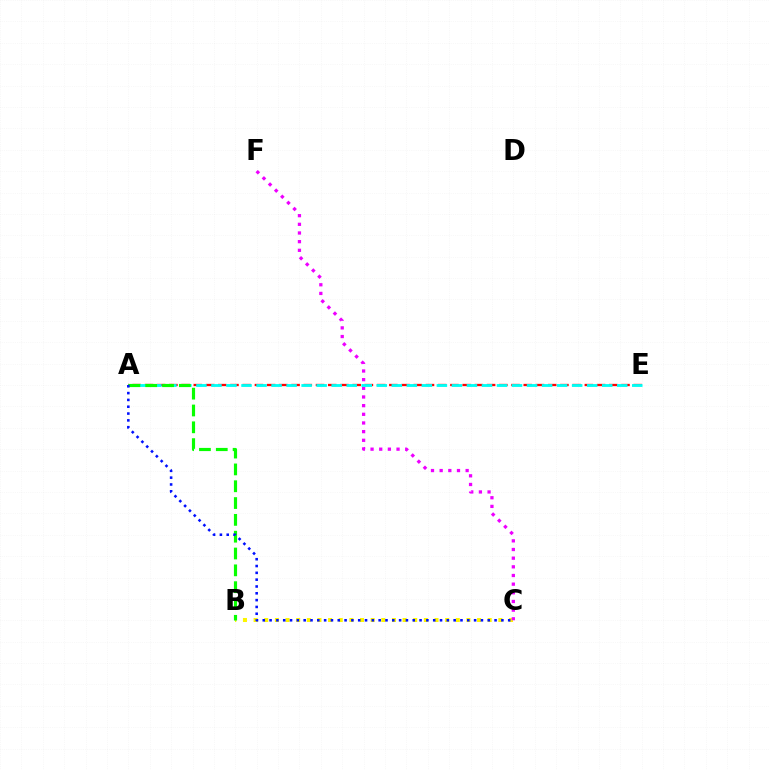{('B', 'C'): [{'color': '#fcf500', 'line_style': 'dotted', 'thickness': 2.89}], ('C', 'F'): [{'color': '#ee00ff', 'line_style': 'dotted', 'thickness': 2.35}], ('A', 'E'): [{'color': '#ff0000', 'line_style': 'dashed', 'thickness': 1.66}, {'color': '#00fff6', 'line_style': 'dashed', 'thickness': 2.04}], ('A', 'B'): [{'color': '#08ff00', 'line_style': 'dashed', 'thickness': 2.29}], ('A', 'C'): [{'color': '#0010ff', 'line_style': 'dotted', 'thickness': 1.85}]}